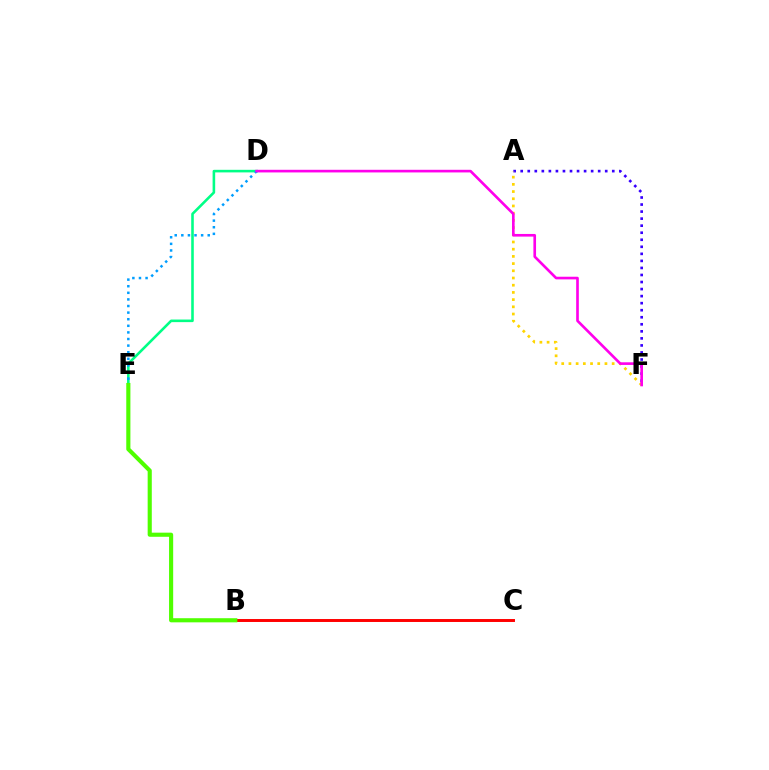{('A', 'F'): [{'color': '#3700ff', 'line_style': 'dotted', 'thickness': 1.91}, {'color': '#ffd500', 'line_style': 'dotted', 'thickness': 1.96}], ('D', 'E'): [{'color': '#00ff86', 'line_style': 'solid', 'thickness': 1.86}, {'color': '#009eff', 'line_style': 'dotted', 'thickness': 1.79}], ('B', 'C'): [{'color': '#ff0000', 'line_style': 'solid', 'thickness': 2.12}], ('D', 'F'): [{'color': '#ff00ed', 'line_style': 'solid', 'thickness': 1.91}], ('B', 'E'): [{'color': '#4fff00', 'line_style': 'solid', 'thickness': 2.97}]}